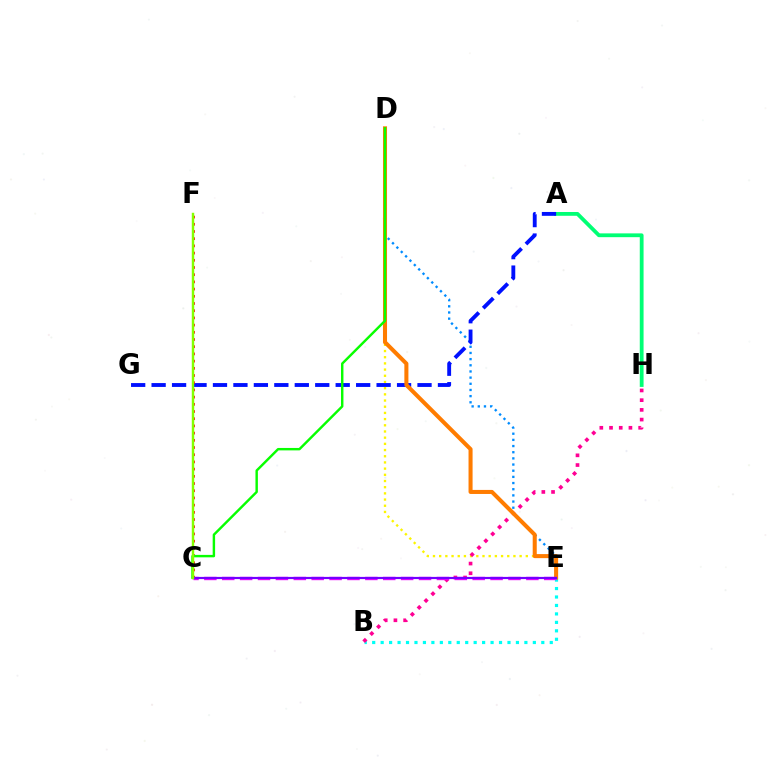{('B', 'E'): [{'color': '#00fff6', 'line_style': 'dotted', 'thickness': 2.3}], ('D', 'E'): [{'color': '#008cff', 'line_style': 'dotted', 'thickness': 1.68}, {'color': '#fcf500', 'line_style': 'dotted', 'thickness': 1.68}, {'color': '#ff7c00', 'line_style': 'solid', 'thickness': 2.91}], ('A', 'H'): [{'color': '#00ff74', 'line_style': 'solid', 'thickness': 2.73}], ('A', 'G'): [{'color': '#0010ff', 'line_style': 'dashed', 'thickness': 2.78}], ('B', 'H'): [{'color': '#ff0094', 'line_style': 'dotted', 'thickness': 2.64}], ('C', 'E'): [{'color': '#ee00ff', 'line_style': 'dashed', 'thickness': 2.43}, {'color': '#7200ff', 'line_style': 'solid', 'thickness': 1.57}], ('C', 'F'): [{'color': '#ff0000', 'line_style': 'dotted', 'thickness': 1.96}, {'color': '#84ff00', 'line_style': 'solid', 'thickness': 1.76}], ('C', 'D'): [{'color': '#08ff00', 'line_style': 'solid', 'thickness': 1.75}]}